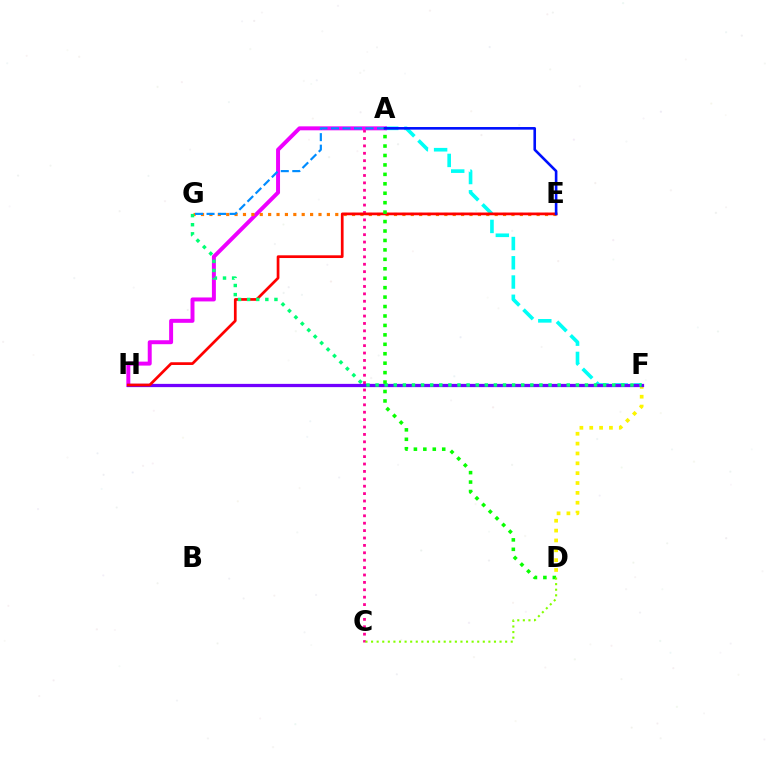{('A', 'C'): [{'color': '#ff0094', 'line_style': 'dotted', 'thickness': 2.01}], ('A', 'F'): [{'color': '#00fff6', 'line_style': 'dashed', 'thickness': 2.62}], ('D', 'F'): [{'color': '#fcf500', 'line_style': 'dotted', 'thickness': 2.68}], ('A', 'H'): [{'color': '#ee00ff', 'line_style': 'solid', 'thickness': 2.85}], ('F', 'H'): [{'color': '#7200ff', 'line_style': 'solid', 'thickness': 2.35}], ('E', 'G'): [{'color': '#ff7c00', 'line_style': 'dotted', 'thickness': 2.28}], ('E', 'H'): [{'color': '#ff0000', 'line_style': 'solid', 'thickness': 1.96}], ('A', 'G'): [{'color': '#008cff', 'line_style': 'dashed', 'thickness': 1.56}], ('F', 'G'): [{'color': '#00ff74', 'line_style': 'dotted', 'thickness': 2.47}], ('A', 'D'): [{'color': '#08ff00', 'line_style': 'dotted', 'thickness': 2.57}], ('A', 'E'): [{'color': '#0010ff', 'line_style': 'solid', 'thickness': 1.88}], ('C', 'D'): [{'color': '#84ff00', 'line_style': 'dotted', 'thickness': 1.52}]}